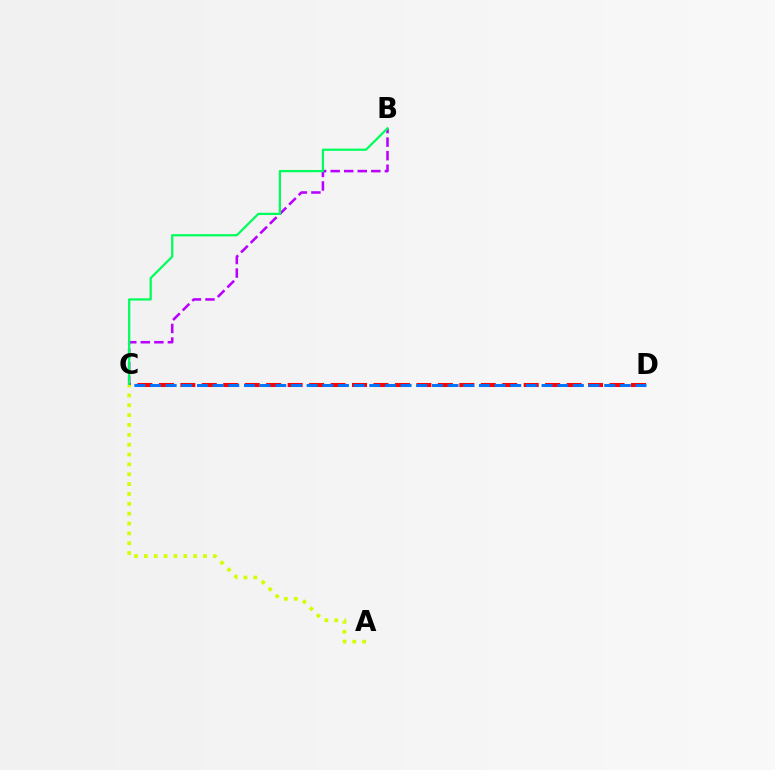{('C', 'D'): [{'color': '#ff0000', 'line_style': 'dashed', 'thickness': 2.92}, {'color': '#0074ff', 'line_style': 'dashed', 'thickness': 2.13}], ('B', 'C'): [{'color': '#b900ff', 'line_style': 'dashed', 'thickness': 1.84}, {'color': '#00ff5c', 'line_style': 'solid', 'thickness': 1.62}], ('A', 'C'): [{'color': '#d1ff00', 'line_style': 'dotted', 'thickness': 2.68}]}